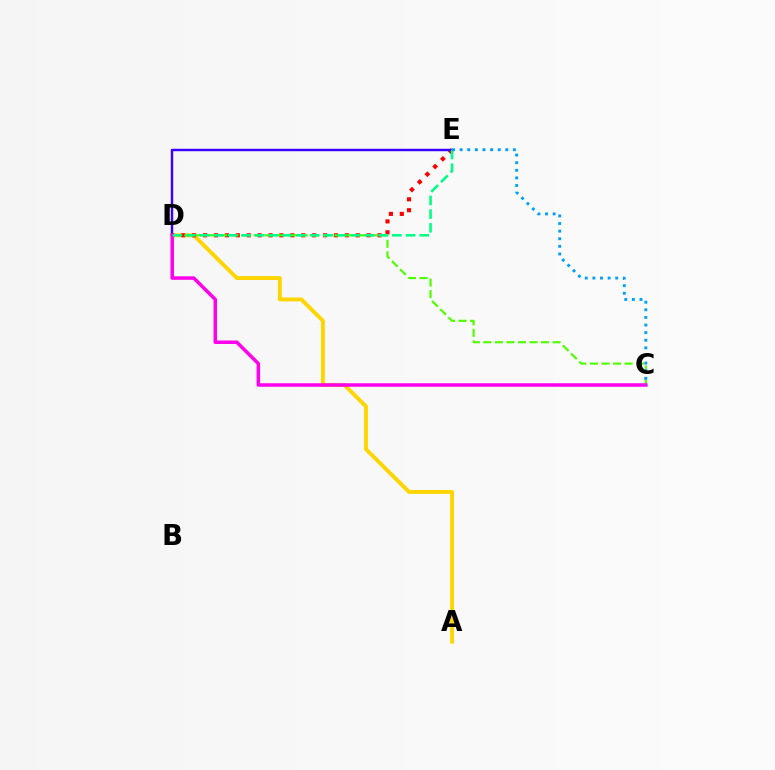{('A', 'D'): [{'color': '#ffd500', 'line_style': 'solid', 'thickness': 2.8}], ('D', 'E'): [{'color': '#ff0000', 'line_style': 'dotted', 'thickness': 2.96}, {'color': '#3700ff', 'line_style': 'solid', 'thickness': 1.74}, {'color': '#00ff86', 'line_style': 'dashed', 'thickness': 1.86}], ('C', 'D'): [{'color': '#4fff00', 'line_style': 'dashed', 'thickness': 1.57}, {'color': '#ff00ed', 'line_style': 'solid', 'thickness': 2.52}], ('C', 'E'): [{'color': '#009eff', 'line_style': 'dotted', 'thickness': 2.07}]}